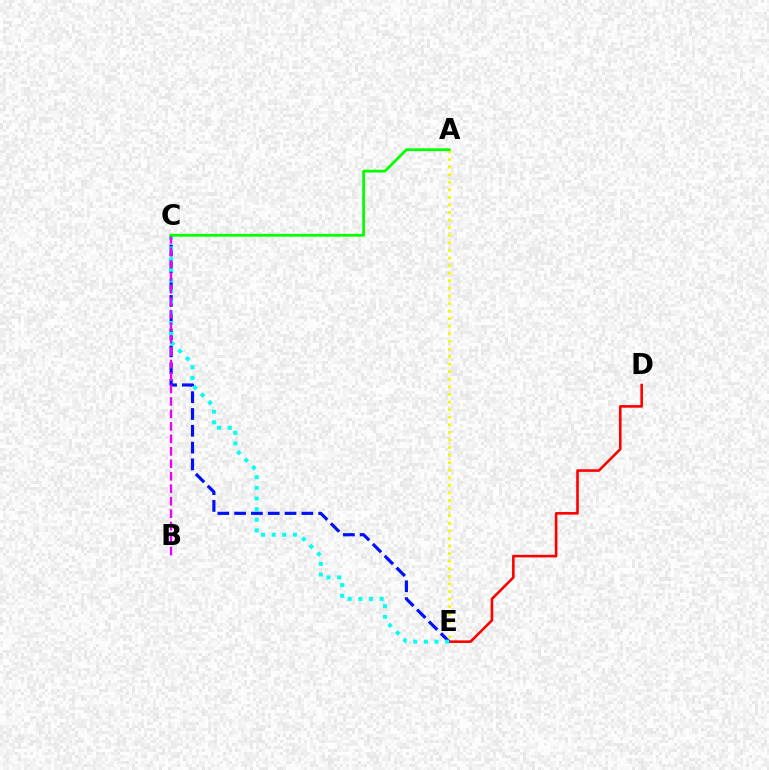{('D', 'E'): [{'color': '#ff0000', 'line_style': 'solid', 'thickness': 1.87}], ('C', 'E'): [{'color': '#0010ff', 'line_style': 'dashed', 'thickness': 2.28}, {'color': '#00fff6', 'line_style': 'dotted', 'thickness': 2.89}], ('B', 'C'): [{'color': '#ee00ff', 'line_style': 'dashed', 'thickness': 1.69}], ('A', 'E'): [{'color': '#fcf500', 'line_style': 'dotted', 'thickness': 2.06}], ('A', 'C'): [{'color': '#08ff00', 'line_style': 'solid', 'thickness': 2.03}]}